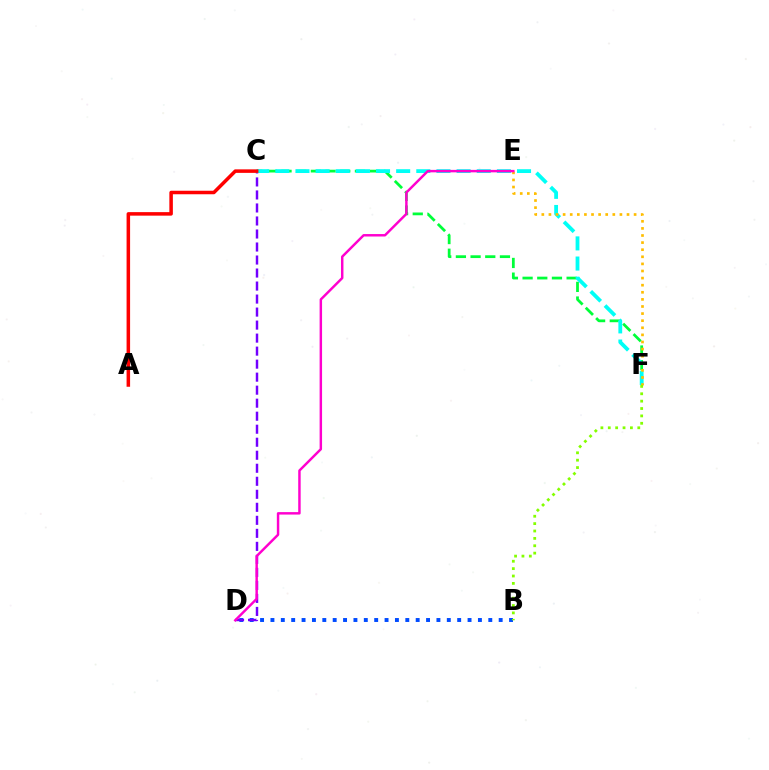{('C', 'F'): [{'color': '#00ff39', 'line_style': 'dashed', 'thickness': 1.99}, {'color': '#00fff6', 'line_style': 'dashed', 'thickness': 2.74}], ('B', 'D'): [{'color': '#004bff', 'line_style': 'dotted', 'thickness': 2.82}], ('C', 'D'): [{'color': '#7200ff', 'line_style': 'dashed', 'thickness': 1.77}], ('A', 'C'): [{'color': '#ff0000', 'line_style': 'solid', 'thickness': 2.53}], ('E', 'F'): [{'color': '#ffbd00', 'line_style': 'dotted', 'thickness': 1.93}], ('D', 'E'): [{'color': '#ff00cf', 'line_style': 'solid', 'thickness': 1.77}], ('B', 'F'): [{'color': '#84ff00', 'line_style': 'dotted', 'thickness': 2.0}]}